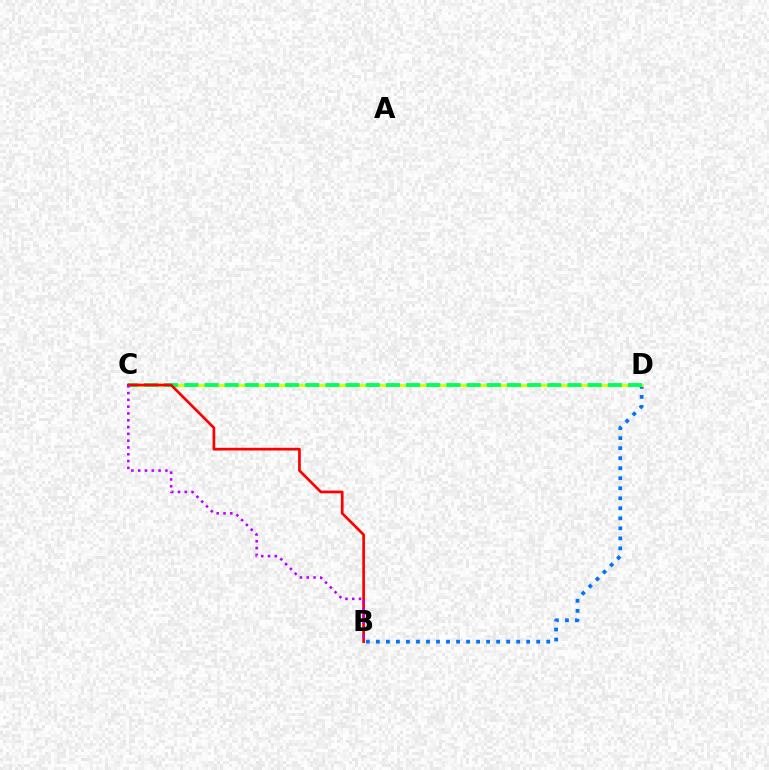{('B', 'D'): [{'color': '#0074ff', 'line_style': 'dotted', 'thickness': 2.72}], ('C', 'D'): [{'color': '#d1ff00', 'line_style': 'solid', 'thickness': 1.99}, {'color': '#00ff5c', 'line_style': 'dashed', 'thickness': 2.74}], ('B', 'C'): [{'color': '#ff0000', 'line_style': 'solid', 'thickness': 1.95}, {'color': '#b900ff', 'line_style': 'dotted', 'thickness': 1.85}]}